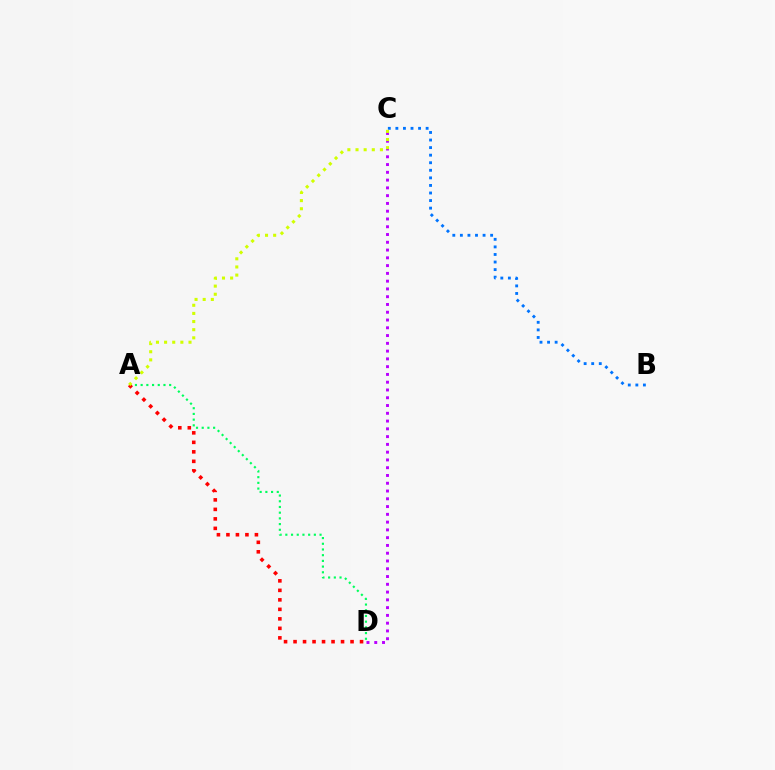{('C', 'D'): [{'color': '#b900ff', 'line_style': 'dotted', 'thickness': 2.11}], ('B', 'C'): [{'color': '#0074ff', 'line_style': 'dotted', 'thickness': 2.06}], ('A', 'D'): [{'color': '#00ff5c', 'line_style': 'dotted', 'thickness': 1.55}, {'color': '#ff0000', 'line_style': 'dotted', 'thickness': 2.58}], ('A', 'C'): [{'color': '#d1ff00', 'line_style': 'dotted', 'thickness': 2.21}]}